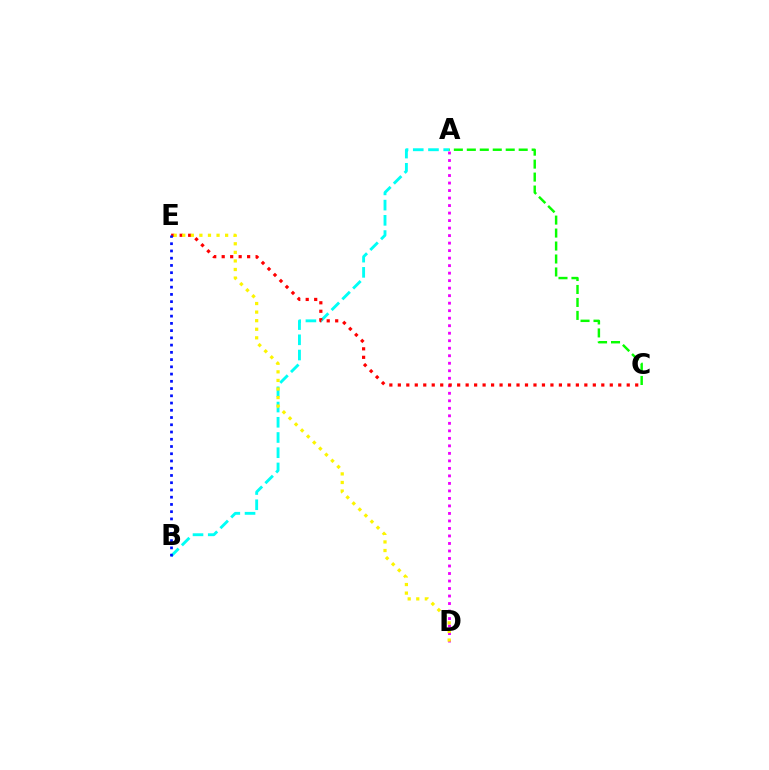{('A', 'C'): [{'color': '#08ff00', 'line_style': 'dashed', 'thickness': 1.76}], ('A', 'B'): [{'color': '#00fff6', 'line_style': 'dashed', 'thickness': 2.07}], ('A', 'D'): [{'color': '#ee00ff', 'line_style': 'dotted', 'thickness': 2.04}], ('C', 'E'): [{'color': '#ff0000', 'line_style': 'dotted', 'thickness': 2.3}], ('D', 'E'): [{'color': '#fcf500', 'line_style': 'dotted', 'thickness': 2.33}], ('B', 'E'): [{'color': '#0010ff', 'line_style': 'dotted', 'thickness': 1.97}]}